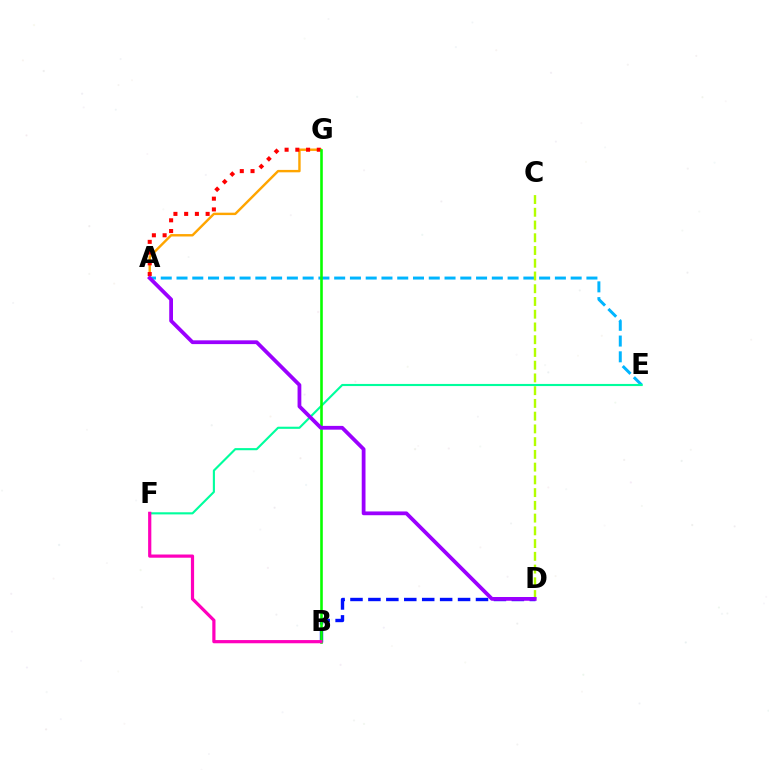{('A', 'G'): [{'color': '#ffa500', 'line_style': 'solid', 'thickness': 1.74}, {'color': '#ff0000', 'line_style': 'dotted', 'thickness': 2.92}], ('A', 'E'): [{'color': '#00b5ff', 'line_style': 'dashed', 'thickness': 2.14}], ('C', 'D'): [{'color': '#b3ff00', 'line_style': 'dashed', 'thickness': 1.73}], ('B', 'D'): [{'color': '#0010ff', 'line_style': 'dashed', 'thickness': 2.44}], ('E', 'F'): [{'color': '#00ff9d', 'line_style': 'solid', 'thickness': 1.53}], ('B', 'G'): [{'color': '#08ff00', 'line_style': 'solid', 'thickness': 1.87}], ('B', 'F'): [{'color': '#ff00bd', 'line_style': 'solid', 'thickness': 2.31}], ('A', 'D'): [{'color': '#9b00ff', 'line_style': 'solid', 'thickness': 2.72}]}